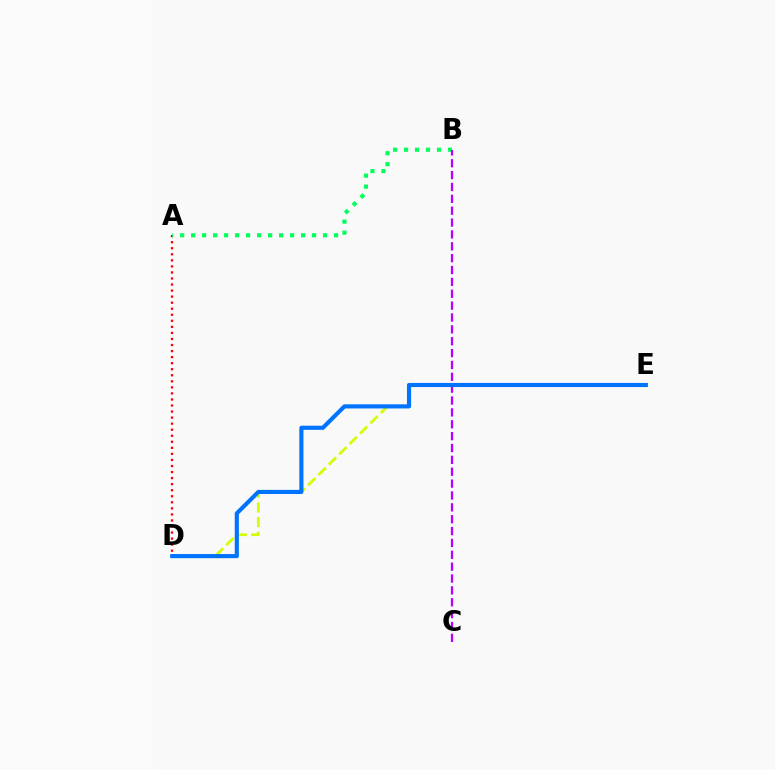{('D', 'E'): [{'color': '#d1ff00', 'line_style': 'dashed', 'thickness': 1.99}, {'color': '#0074ff', 'line_style': 'solid', 'thickness': 2.98}], ('A', 'D'): [{'color': '#ff0000', 'line_style': 'dotted', 'thickness': 1.64}], ('A', 'B'): [{'color': '#00ff5c', 'line_style': 'dotted', 'thickness': 2.99}], ('B', 'C'): [{'color': '#b900ff', 'line_style': 'dashed', 'thickness': 1.61}]}